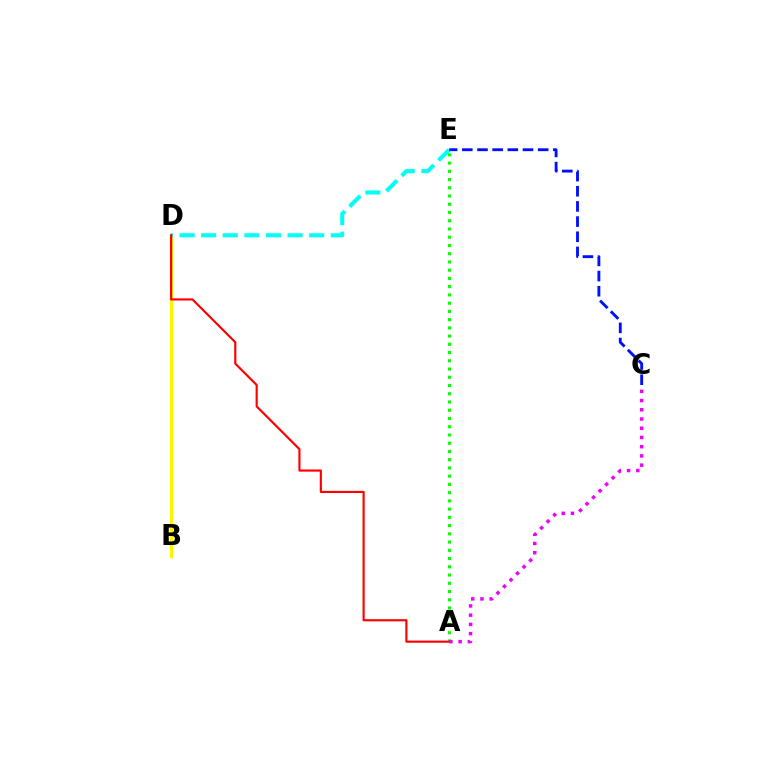{('B', 'D'): [{'color': '#fcf500', 'line_style': 'solid', 'thickness': 2.39}], ('A', 'E'): [{'color': '#08ff00', 'line_style': 'dotted', 'thickness': 2.24}], ('D', 'E'): [{'color': '#00fff6', 'line_style': 'dashed', 'thickness': 2.94}], ('C', 'E'): [{'color': '#0010ff', 'line_style': 'dashed', 'thickness': 2.06}], ('A', 'D'): [{'color': '#ff0000', 'line_style': 'solid', 'thickness': 1.55}], ('A', 'C'): [{'color': '#ee00ff', 'line_style': 'dotted', 'thickness': 2.51}]}